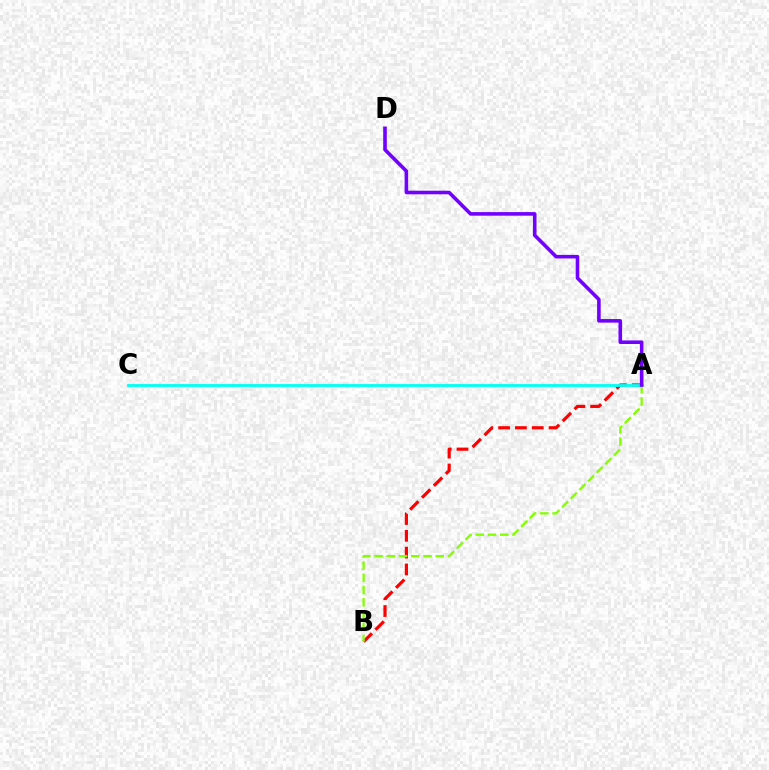{('A', 'B'): [{'color': '#ff0000', 'line_style': 'dashed', 'thickness': 2.28}, {'color': '#84ff00', 'line_style': 'dashed', 'thickness': 1.66}], ('A', 'C'): [{'color': '#00fff6', 'line_style': 'solid', 'thickness': 2.03}], ('A', 'D'): [{'color': '#7200ff', 'line_style': 'solid', 'thickness': 2.59}]}